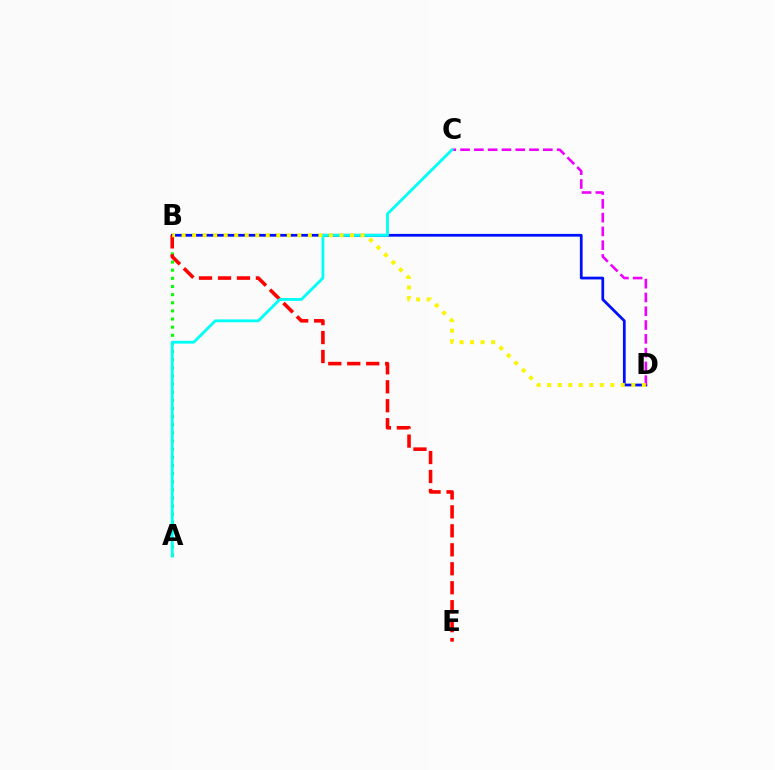{('A', 'B'): [{'color': '#08ff00', 'line_style': 'dotted', 'thickness': 2.21}], ('B', 'D'): [{'color': '#0010ff', 'line_style': 'solid', 'thickness': 1.99}, {'color': '#fcf500', 'line_style': 'dotted', 'thickness': 2.86}], ('C', 'D'): [{'color': '#ee00ff', 'line_style': 'dashed', 'thickness': 1.87}], ('B', 'E'): [{'color': '#ff0000', 'line_style': 'dashed', 'thickness': 2.58}], ('A', 'C'): [{'color': '#00fff6', 'line_style': 'solid', 'thickness': 2.04}]}